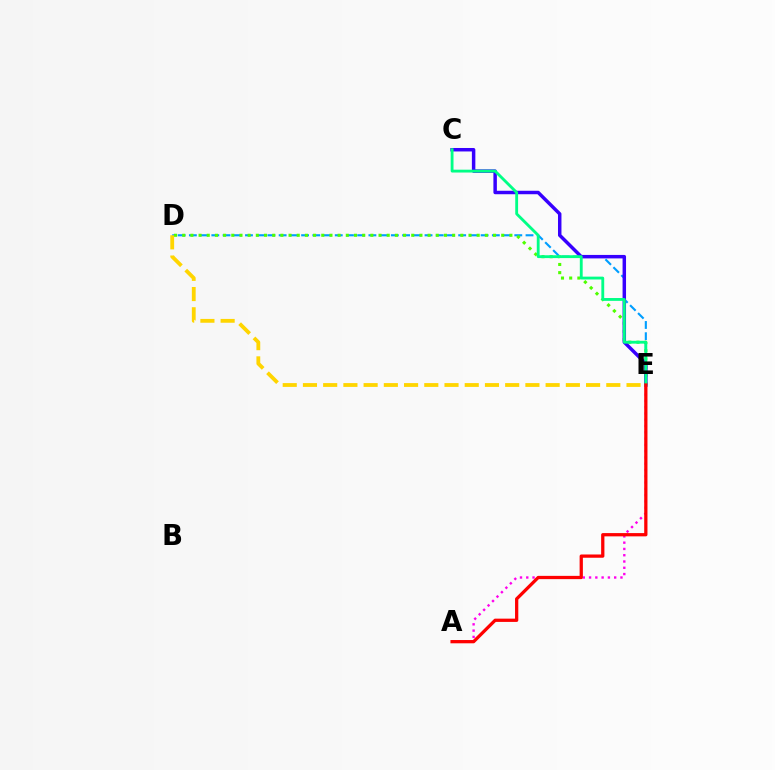{('D', 'E'): [{'color': '#009eff', 'line_style': 'dashed', 'thickness': 1.52}, {'color': '#4fff00', 'line_style': 'dotted', 'thickness': 2.22}, {'color': '#ffd500', 'line_style': 'dashed', 'thickness': 2.75}], ('A', 'E'): [{'color': '#ff00ed', 'line_style': 'dotted', 'thickness': 1.71}, {'color': '#ff0000', 'line_style': 'solid', 'thickness': 2.35}], ('C', 'E'): [{'color': '#3700ff', 'line_style': 'solid', 'thickness': 2.5}, {'color': '#00ff86', 'line_style': 'solid', 'thickness': 2.05}]}